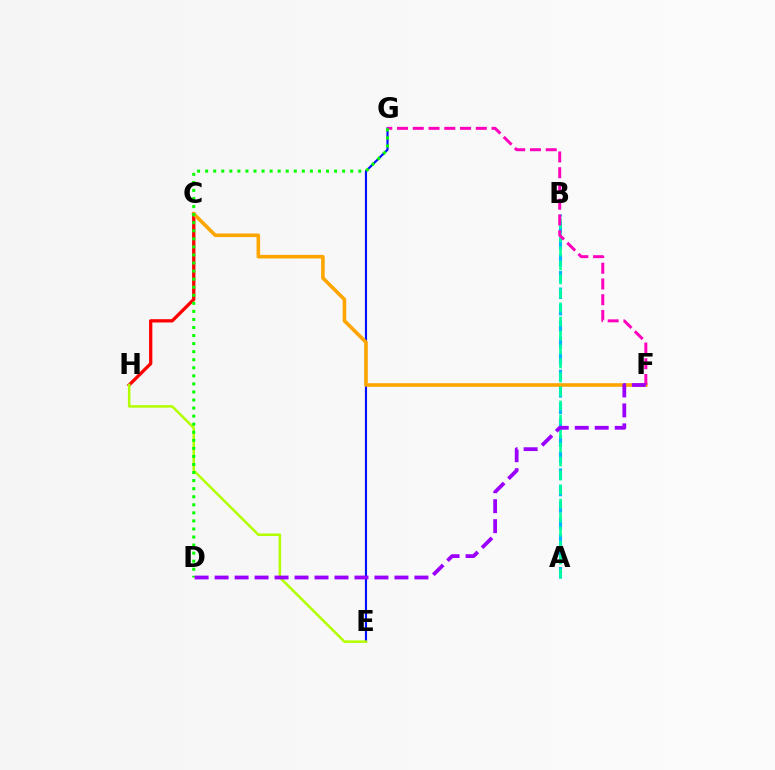{('A', 'B'): [{'color': '#00b5ff', 'line_style': 'dashed', 'thickness': 2.23}, {'color': '#00ff9d', 'line_style': 'dashed', 'thickness': 1.9}], ('C', 'H'): [{'color': '#ff0000', 'line_style': 'solid', 'thickness': 2.37}], ('E', 'G'): [{'color': '#0010ff', 'line_style': 'solid', 'thickness': 1.55}], ('E', 'H'): [{'color': '#b3ff00', 'line_style': 'solid', 'thickness': 1.83}], ('C', 'F'): [{'color': '#ffa500', 'line_style': 'solid', 'thickness': 2.58}], ('F', 'G'): [{'color': '#ff00bd', 'line_style': 'dashed', 'thickness': 2.14}], ('D', 'G'): [{'color': '#08ff00', 'line_style': 'dotted', 'thickness': 2.19}], ('D', 'F'): [{'color': '#9b00ff', 'line_style': 'dashed', 'thickness': 2.71}]}